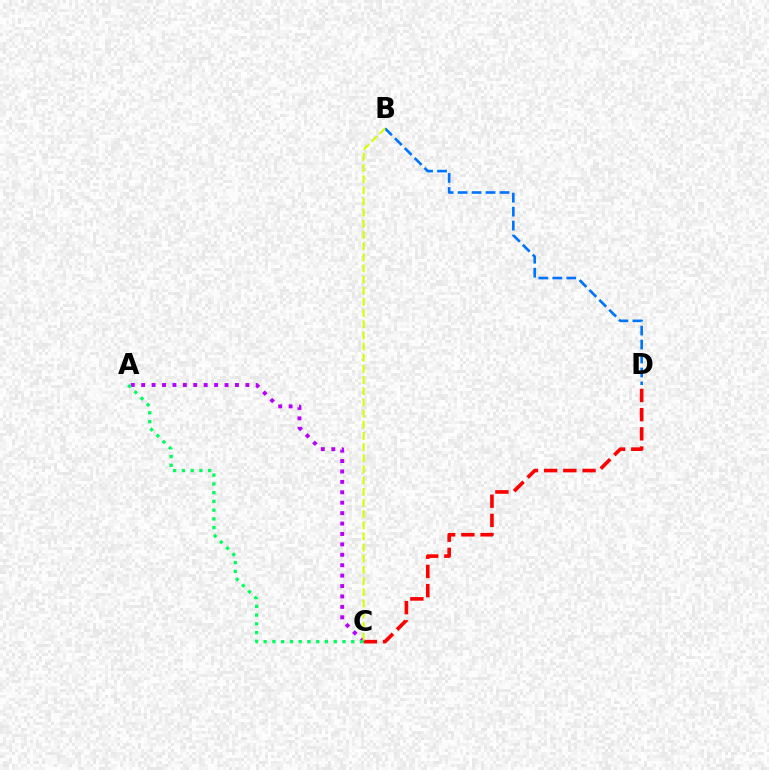{('C', 'D'): [{'color': '#ff0000', 'line_style': 'dashed', 'thickness': 2.61}], ('B', 'D'): [{'color': '#0074ff', 'line_style': 'dashed', 'thickness': 1.9}], ('A', 'C'): [{'color': '#b900ff', 'line_style': 'dotted', 'thickness': 2.83}, {'color': '#00ff5c', 'line_style': 'dotted', 'thickness': 2.38}], ('B', 'C'): [{'color': '#d1ff00', 'line_style': 'dashed', 'thickness': 1.52}]}